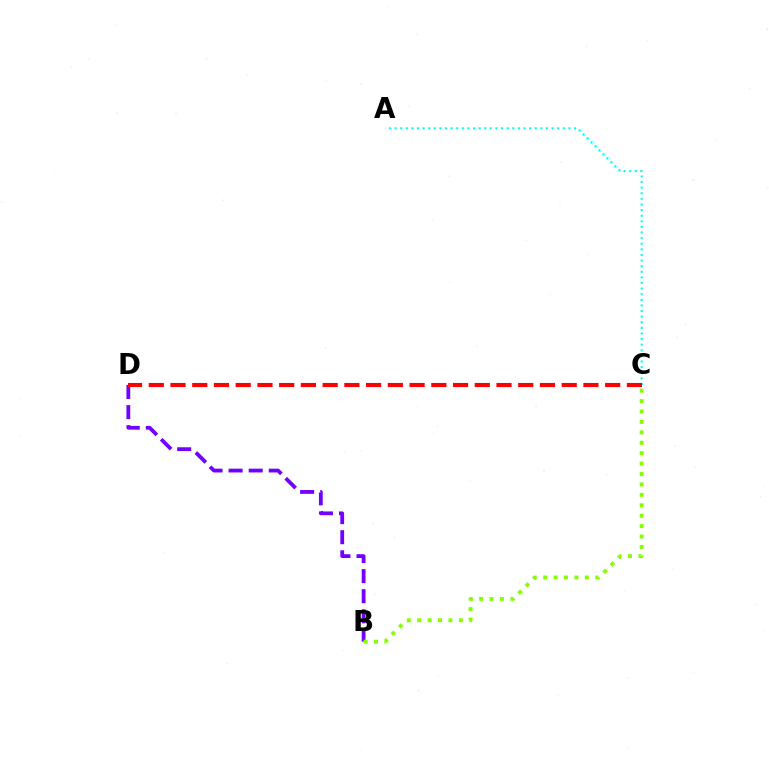{('A', 'C'): [{'color': '#00fff6', 'line_style': 'dotted', 'thickness': 1.52}], ('B', 'D'): [{'color': '#7200ff', 'line_style': 'dashed', 'thickness': 2.73}], ('B', 'C'): [{'color': '#84ff00', 'line_style': 'dotted', 'thickness': 2.83}], ('C', 'D'): [{'color': '#ff0000', 'line_style': 'dashed', 'thickness': 2.95}]}